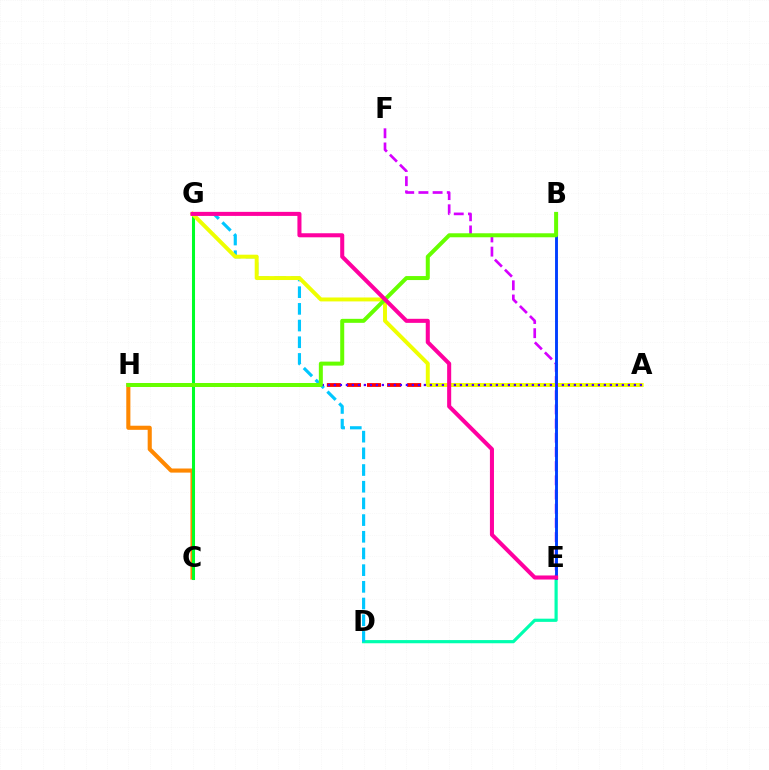{('A', 'H'): [{'color': '#ff0000', 'line_style': 'dashed', 'thickness': 2.73}, {'color': '#4f00ff', 'line_style': 'dotted', 'thickness': 1.63}], ('E', 'F'): [{'color': '#d600ff', 'line_style': 'dashed', 'thickness': 1.93}], ('C', 'H'): [{'color': '#ff8800', 'line_style': 'solid', 'thickness': 2.95}], ('C', 'G'): [{'color': '#00ff27', 'line_style': 'solid', 'thickness': 2.19}], ('D', 'E'): [{'color': '#00ffaf', 'line_style': 'solid', 'thickness': 2.29}], ('D', 'G'): [{'color': '#00c7ff', 'line_style': 'dashed', 'thickness': 2.27}], ('A', 'G'): [{'color': '#eeff00', 'line_style': 'solid', 'thickness': 2.83}], ('B', 'E'): [{'color': '#003fff', 'line_style': 'solid', 'thickness': 2.09}], ('B', 'H'): [{'color': '#66ff00', 'line_style': 'solid', 'thickness': 2.88}], ('E', 'G'): [{'color': '#ff00a0', 'line_style': 'solid', 'thickness': 2.92}]}